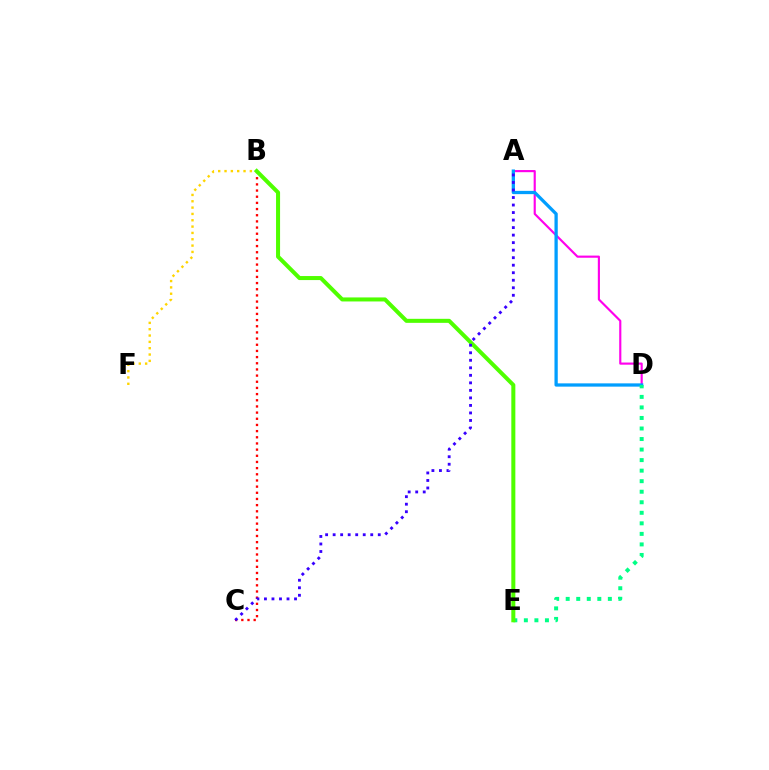{('A', 'D'): [{'color': '#ff00ed', 'line_style': 'solid', 'thickness': 1.55}, {'color': '#009eff', 'line_style': 'solid', 'thickness': 2.36}], ('D', 'E'): [{'color': '#00ff86', 'line_style': 'dotted', 'thickness': 2.86}], ('B', 'F'): [{'color': '#ffd500', 'line_style': 'dotted', 'thickness': 1.72}], ('B', 'C'): [{'color': '#ff0000', 'line_style': 'dotted', 'thickness': 1.68}], ('B', 'E'): [{'color': '#4fff00', 'line_style': 'solid', 'thickness': 2.9}], ('A', 'C'): [{'color': '#3700ff', 'line_style': 'dotted', 'thickness': 2.04}]}